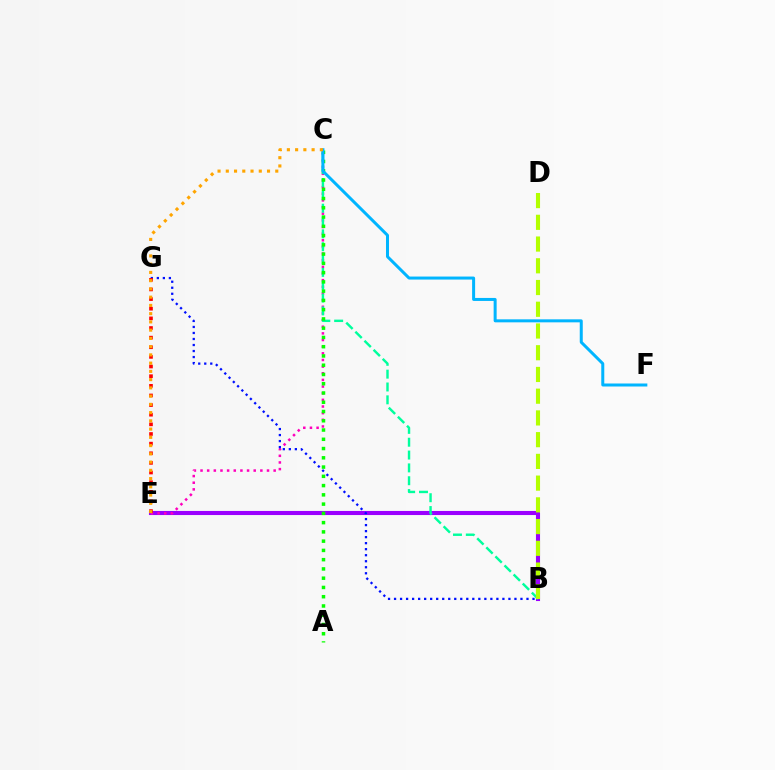{('B', 'E'): [{'color': '#9b00ff', 'line_style': 'solid', 'thickness': 2.94}], ('C', 'E'): [{'color': '#ff00bd', 'line_style': 'dotted', 'thickness': 1.81}, {'color': '#ffa500', 'line_style': 'dotted', 'thickness': 2.24}], ('B', 'C'): [{'color': '#00ff9d', 'line_style': 'dashed', 'thickness': 1.74}], ('A', 'C'): [{'color': '#08ff00', 'line_style': 'dotted', 'thickness': 2.52}], ('B', 'G'): [{'color': '#0010ff', 'line_style': 'dotted', 'thickness': 1.64}], ('C', 'F'): [{'color': '#00b5ff', 'line_style': 'solid', 'thickness': 2.16}], ('E', 'G'): [{'color': '#ff0000', 'line_style': 'dotted', 'thickness': 2.62}], ('B', 'D'): [{'color': '#b3ff00', 'line_style': 'dashed', 'thickness': 2.95}]}